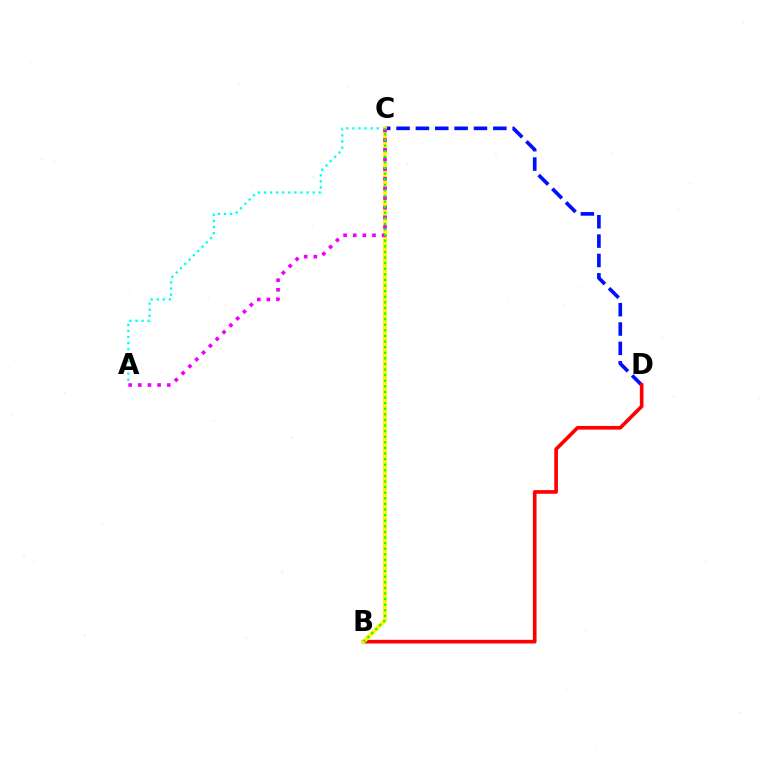{('C', 'D'): [{'color': '#0010ff', 'line_style': 'dashed', 'thickness': 2.63}], ('B', 'D'): [{'color': '#ff0000', 'line_style': 'solid', 'thickness': 2.63}], ('A', 'C'): [{'color': '#00fff6', 'line_style': 'dotted', 'thickness': 1.65}, {'color': '#ee00ff', 'line_style': 'dotted', 'thickness': 2.62}], ('B', 'C'): [{'color': '#fcf500', 'line_style': 'solid', 'thickness': 2.81}, {'color': '#08ff00', 'line_style': 'dotted', 'thickness': 1.52}]}